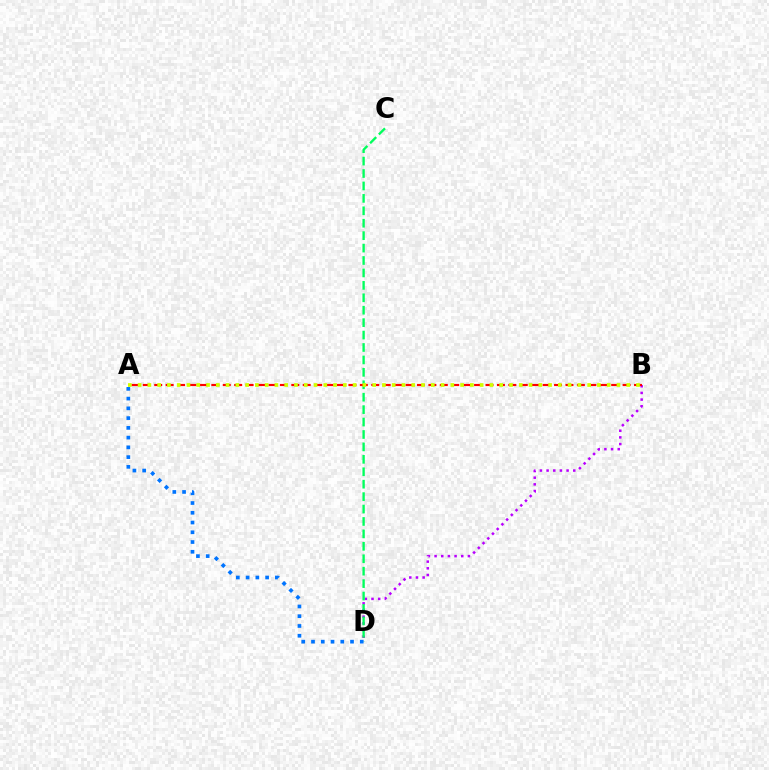{('B', 'D'): [{'color': '#b900ff', 'line_style': 'dotted', 'thickness': 1.81}], ('C', 'D'): [{'color': '#00ff5c', 'line_style': 'dashed', 'thickness': 1.69}], ('A', 'D'): [{'color': '#0074ff', 'line_style': 'dotted', 'thickness': 2.65}], ('A', 'B'): [{'color': '#ff0000', 'line_style': 'dashed', 'thickness': 1.55}, {'color': '#d1ff00', 'line_style': 'dotted', 'thickness': 2.66}]}